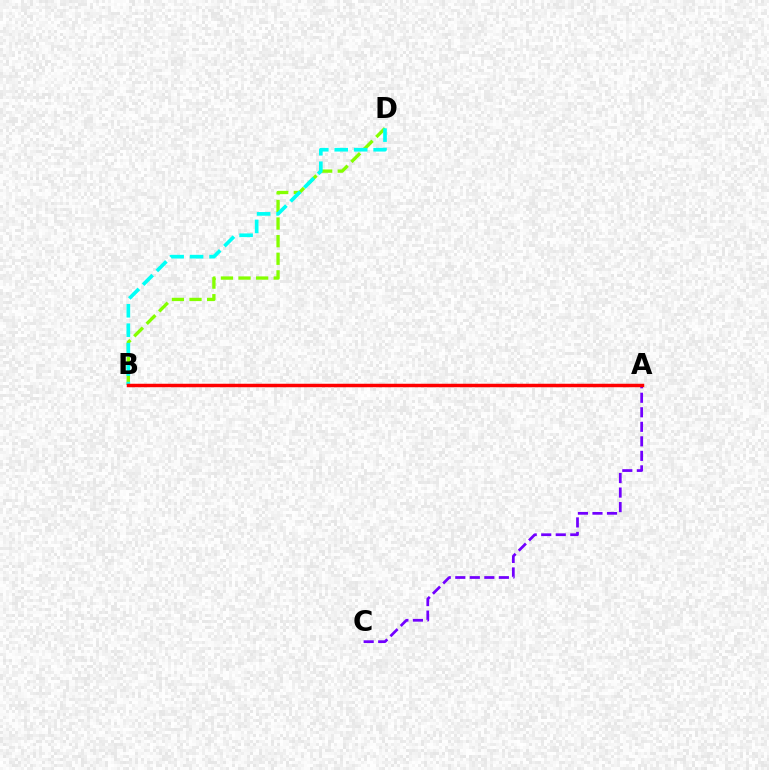{('B', 'D'): [{'color': '#84ff00', 'line_style': 'dashed', 'thickness': 2.39}, {'color': '#00fff6', 'line_style': 'dashed', 'thickness': 2.64}], ('A', 'C'): [{'color': '#7200ff', 'line_style': 'dashed', 'thickness': 1.97}], ('A', 'B'): [{'color': '#ff0000', 'line_style': 'solid', 'thickness': 2.5}]}